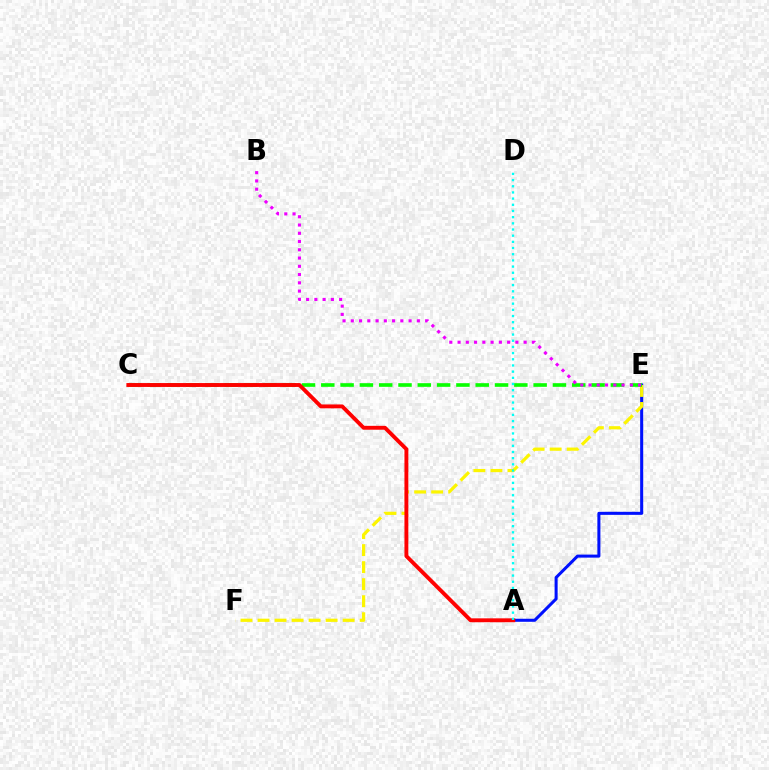{('A', 'E'): [{'color': '#0010ff', 'line_style': 'solid', 'thickness': 2.19}], ('E', 'F'): [{'color': '#fcf500', 'line_style': 'dashed', 'thickness': 2.31}], ('C', 'E'): [{'color': '#08ff00', 'line_style': 'dashed', 'thickness': 2.62}], ('A', 'C'): [{'color': '#ff0000', 'line_style': 'solid', 'thickness': 2.8}], ('A', 'D'): [{'color': '#00fff6', 'line_style': 'dotted', 'thickness': 1.68}], ('B', 'E'): [{'color': '#ee00ff', 'line_style': 'dotted', 'thickness': 2.24}]}